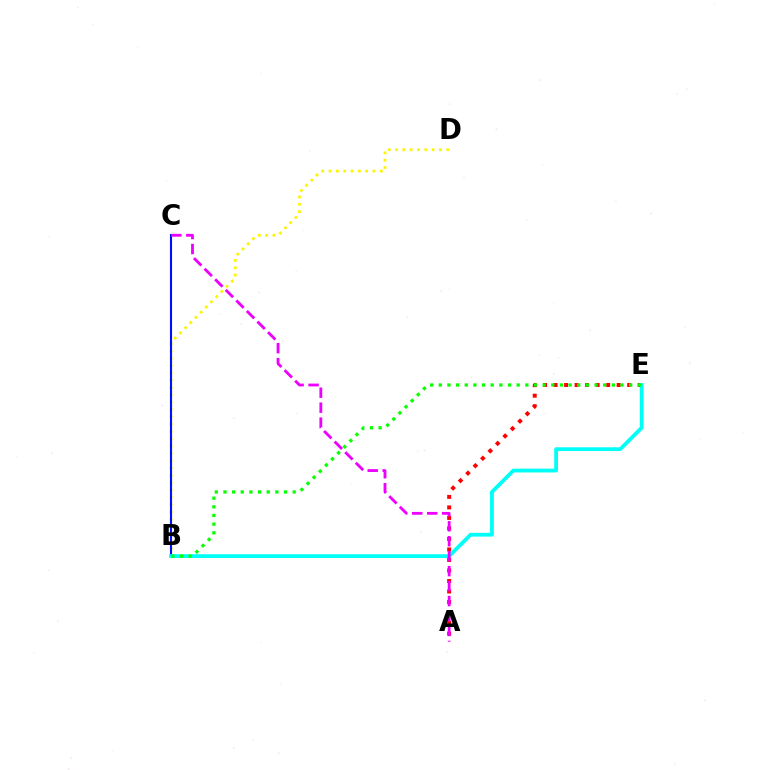{('A', 'E'): [{'color': '#ff0000', 'line_style': 'dotted', 'thickness': 2.86}], ('B', 'D'): [{'color': '#fcf500', 'line_style': 'dotted', 'thickness': 1.99}], ('B', 'C'): [{'color': '#0010ff', 'line_style': 'solid', 'thickness': 1.52}], ('B', 'E'): [{'color': '#00fff6', 'line_style': 'solid', 'thickness': 2.74}, {'color': '#08ff00', 'line_style': 'dotted', 'thickness': 2.35}], ('A', 'C'): [{'color': '#ee00ff', 'line_style': 'dashed', 'thickness': 2.03}]}